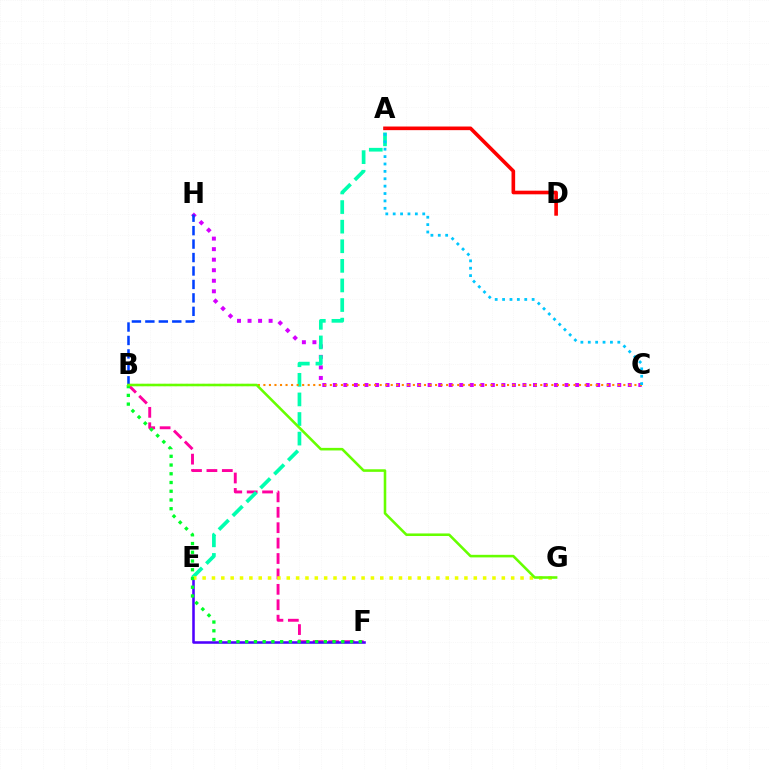{('C', 'H'): [{'color': '#d600ff', 'line_style': 'dotted', 'thickness': 2.86}], ('B', 'F'): [{'color': '#ff00a0', 'line_style': 'dashed', 'thickness': 2.09}, {'color': '#00ff27', 'line_style': 'dotted', 'thickness': 2.37}], ('E', 'F'): [{'color': '#4f00ff', 'line_style': 'solid', 'thickness': 1.84}], ('A', 'E'): [{'color': '#00ffaf', 'line_style': 'dashed', 'thickness': 2.66}], ('B', 'H'): [{'color': '#003fff', 'line_style': 'dashed', 'thickness': 1.83}], ('E', 'G'): [{'color': '#eeff00', 'line_style': 'dotted', 'thickness': 2.54}], ('A', 'D'): [{'color': '#ff0000', 'line_style': 'solid', 'thickness': 2.61}], ('B', 'C'): [{'color': '#ff8800', 'line_style': 'dotted', 'thickness': 1.5}], ('B', 'G'): [{'color': '#66ff00', 'line_style': 'solid', 'thickness': 1.85}], ('A', 'C'): [{'color': '#00c7ff', 'line_style': 'dotted', 'thickness': 2.01}]}